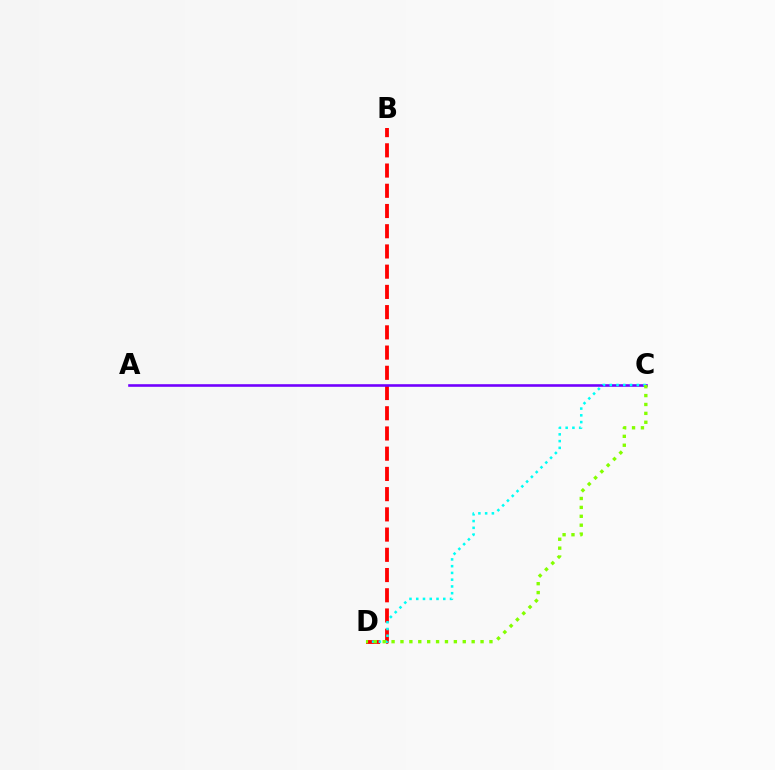{('B', 'D'): [{'color': '#ff0000', 'line_style': 'dashed', 'thickness': 2.75}], ('A', 'C'): [{'color': '#7200ff', 'line_style': 'solid', 'thickness': 1.88}], ('C', 'D'): [{'color': '#00fff6', 'line_style': 'dotted', 'thickness': 1.84}, {'color': '#84ff00', 'line_style': 'dotted', 'thickness': 2.42}]}